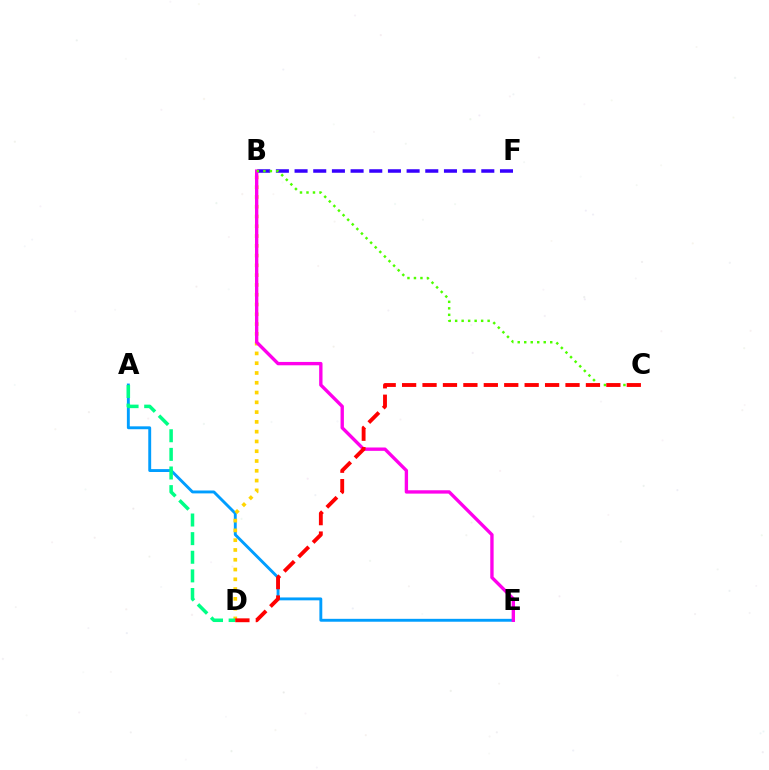{('B', 'F'): [{'color': '#3700ff', 'line_style': 'dashed', 'thickness': 2.54}], ('A', 'E'): [{'color': '#009eff', 'line_style': 'solid', 'thickness': 2.08}], ('B', 'D'): [{'color': '#ffd500', 'line_style': 'dotted', 'thickness': 2.66}], ('B', 'E'): [{'color': '#ff00ed', 'line_style': 'solid', 'thickness': 2.42}], ('B', 'C'): [{'color': '#4fff00', 'line_style': 'dotted', 'thickness': 1.76}], ('A', 'D'): [{'color': '#00ff86', 'line_style': 'dashed', 'thickness': 2.53}], ('C', 'D'): [{'color': '#ff0000', 'line_style': 'dashed', 'thickness': 2.77}]}